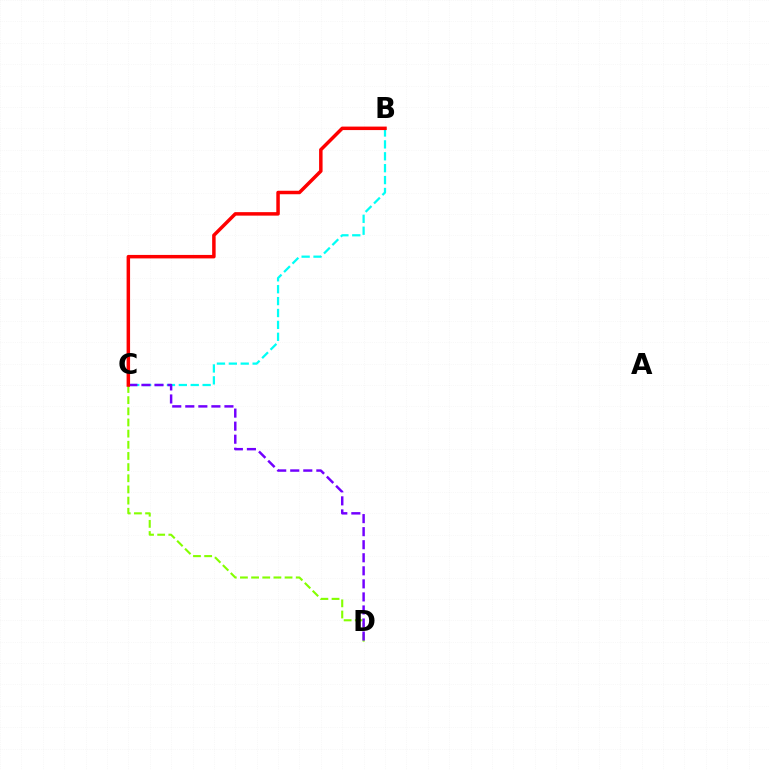{('B', 'C'): [{'color': '#00fff6', 'line_style': 'dashed', 'thickness': 1.62}, {'color': '#ff0000', 'line_style': 'solid', 'thickness': 2.51}], ('C', 'D'): [{'color': '#84ff00', 'line_style': 'dashed', 'thickness': 1.52}, {'color': '#7200ff', 'line_style': 'dashed', 'thickness': 1.77}]}